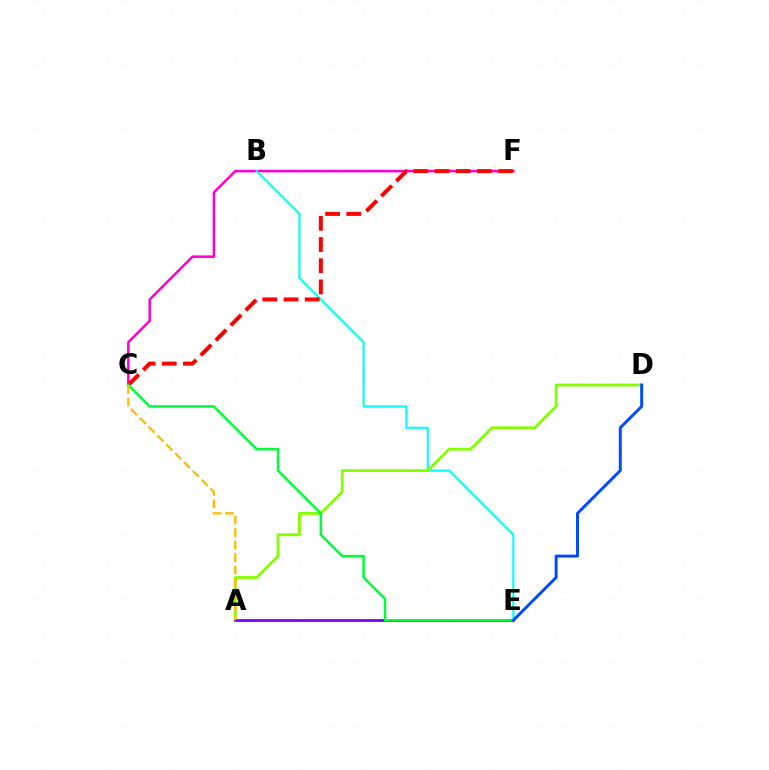{('C', 'F'): [{'color': '#ff00cf', 'line_style': 'solid', 'thickness': 1.81}, {'color': '#ff0000', 'line_style': 'dashed', 'thickness': 2.88}], ('B', 'E'): [{'color': '#00fff6', 'line_style': 'solid', 'thickness': 1.51}], ('A', 'D'): [{'color': '#84ff00', 'line_style': 'solid', 'thickness': 2.04}], ('A', 'E'): [{'color': '#7200ff', 'line_style': 'solid', 'thickness': 1.97}], ('C', 'E'): [{'color': '#00ff39', 'line_style': 'solid', 'thickness': 1.81}], ('A', 'C'): [{'color': '#ffbd00', 'line_style': 'dashed', 'thickness': 1.7}], ('D', 'E'): [{'color': '#004bff', 'line_style': 'solid', 'thickness': 2.13}]}